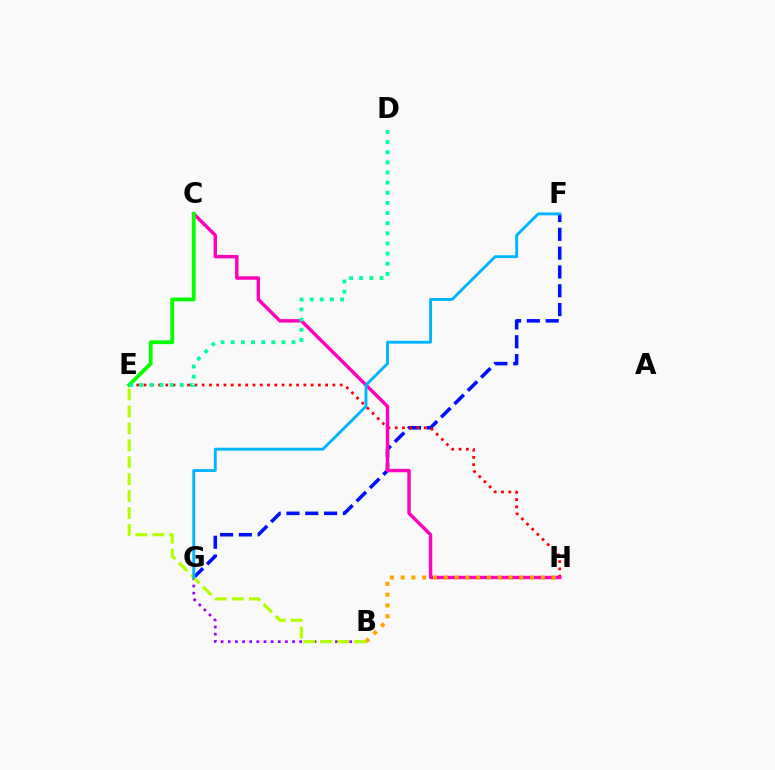{('F', 'G'): [{'color': '#0010ff', 'line_style': 'dashed', 'thickness': 2.56}, {'color': '#00b5ff', 'line_style': 'solid', 'thickness': 2.07}], ('E', 'H'): [{'color': '#ff0000', 'line_style': 'dotted', 'thickness': 1.97}], ('B', 'G'): [{'color': '#9b00ff', 'line_style': 'dotted', 'thickness': 1.94}], ('C', 'H'): [{'color': '#ff00bd', 'line_style': 'solid', 'thickness': 2.46}], ('B', 'H'): [{'color': '#ffa500', 'line_style': 'dotted', 'thickness': 2.93}], ('C', 'E'): [{'color': '#08ff00', 'line_style': 'solid', 'thickness': 2.74}], ('D', 'E'): [{'color': '#00ff9d', 'line_style': 'dotted', 'thickness': 2.76}], ('B', 'E'): [{'color': '#b3ff00', 'line_style': 'dashed', 'thickness': 2.3}]}